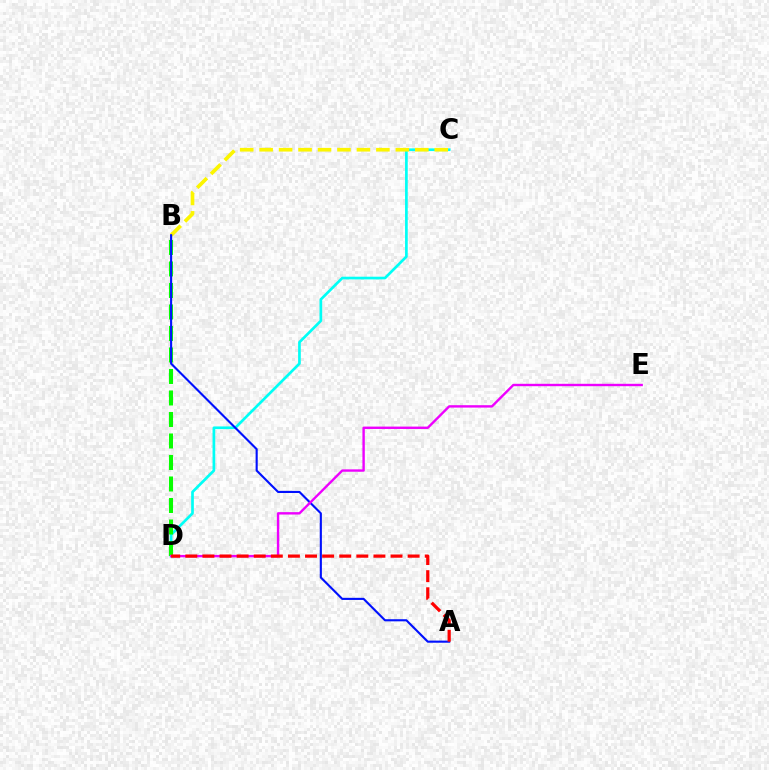{('C', 'D'): [{'color': '#00fff6', 'line_style': 'solid', 'thickness': 1.94}], ('B', 'D'): [{'color': '#08ff00', 'line_style': 'dashed', 'thickness': 2.92}], ('B', 'C'): [{'color': '#fcf500', 'line_style': 'dashed', 'thickness': 2.64}], ('A', 'B'): [{'color': '#0010ff', 'line_style': 'solid', 'thickness': 1.52}], ('D', 'E'): [{'color': '#ee00ff', 'line_style': 'solid', 'thickness': 1.72}], ('A', 'D'): [{'color': '#ff0000', 'line_style': 'dashed', 'thickness': 2.32}]}